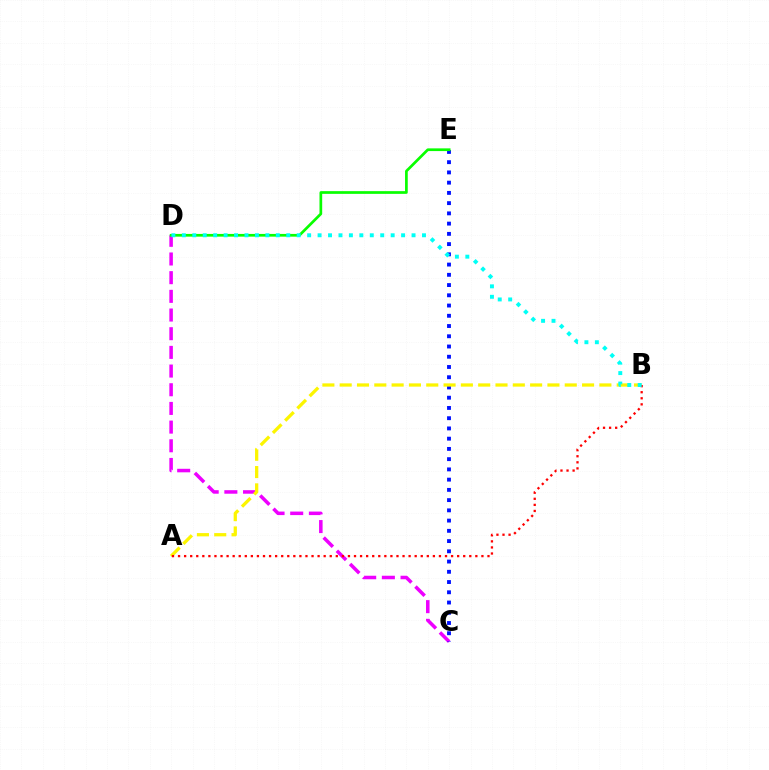{('C', 'D'): [{'color': '#ee00ff', 'line_style': 'dashed', 'thickness': 2.54}], ('C', 'E'): [{'color': '#0010ff', 'line_style': 'dotted', 'thickness': 2.78}], ('D', 'E'): [{'color': '#08ff00', 'line_style': 'solid', 'thickness': 1.95}], ('A', 'B'): [{'color': '#fcf500', 'line_style': 'dashed', 'thickness': 2.35}, {'color': '#ff0000', 'line_style': 'dotted', 'thickness': 1.65}], ('B', 'D'): [{'color': '#00fff6', 'line_style': 'dotted', 'thickness': 2.84}]}